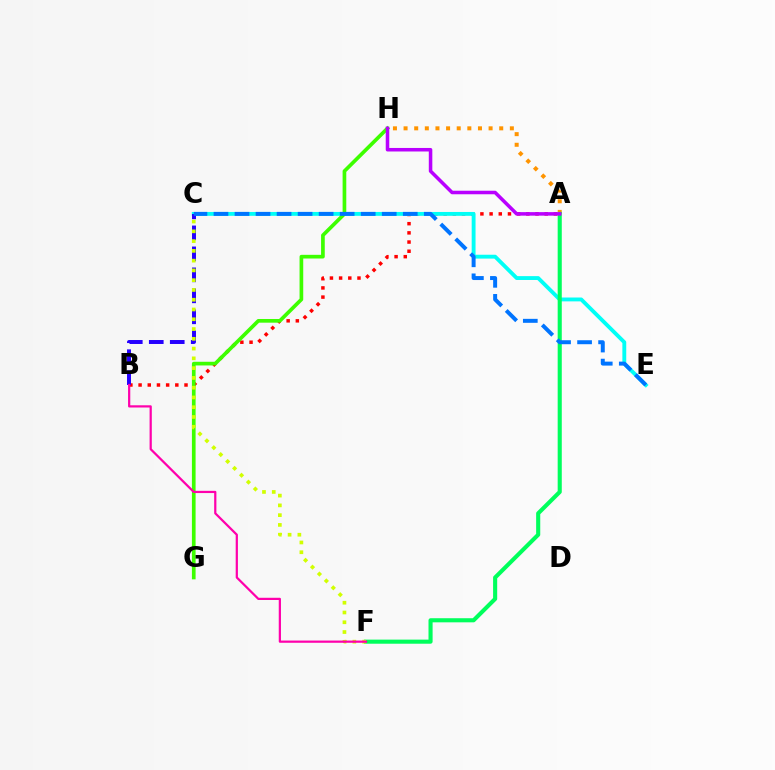{('A', 'B'): [{'color': '#ff0000', 'line_style': 'dotted', 'thickness': 2.5}], ('A', 'H'): [{'color': '#ff9400', 'line_style': 'dotted', 'thickness': 2.89}, {'color': '#b900ff', 'line_style': 'solid', 'thickness': 2.54}], ('C', 'E'): [{'color': '#00fff6', 'line_style': 'solid', 'thickness': 2.78}, {'color': '#0074ff', 'line_style': 'dashed', 'thickness': 2.86}], ('B', 'C'): [{'color': '#2500ff', 'line_style': 'dashed', 'thickness': 2.85}], ('G', 'H'): [{'color': '#3dff00', 'line_style': 'solid', 'thickness': 2.65}], ('A', 'F'): [{'color': '#00ff5c', 'line_style': 'solid', 'thickness': 2.95}], ('C', 'F'): [{'color': '#d1ff00', 'line_style': 'dotted', 'thickness': 2.65}], ('B', 'F'): [{'color': '#ff00ac', 'line_style': 'solid', 'thickness': 1.6}]}